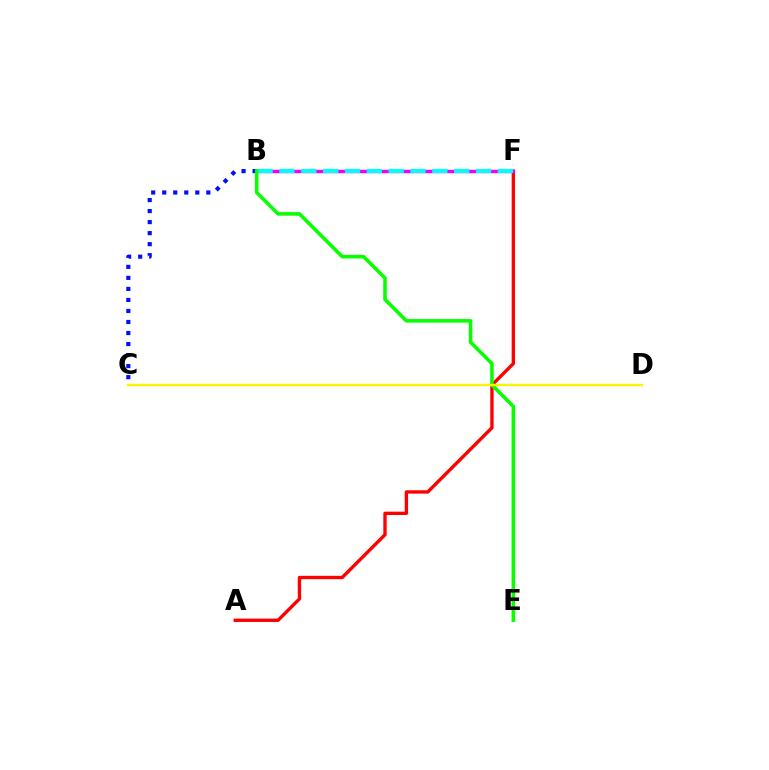{('B', 'C'): [{'color': '#0010ff', 'line_style': 'dotted', 'thickness': 3.0}], ('A', 'F'): [{'color': '#ff0000', 'line_style': 'solid', 'thickness': 2.42}], ('B', 'F'): [{'color': '#ee00ff', 'line_style': 'solid', 'thickness': 2.45}, {'color': '#00fff6', 'line_style': 'dashed', 'thickness': 2.97}], ('B', 'E'): [{'color': '#08ff00', 'line_style': 'solid', 'thickness': 2.57}], ('C', 'D'): [{'color': '#fcf500', 'line_style': 'solid', 'thickness': 1.7}]}